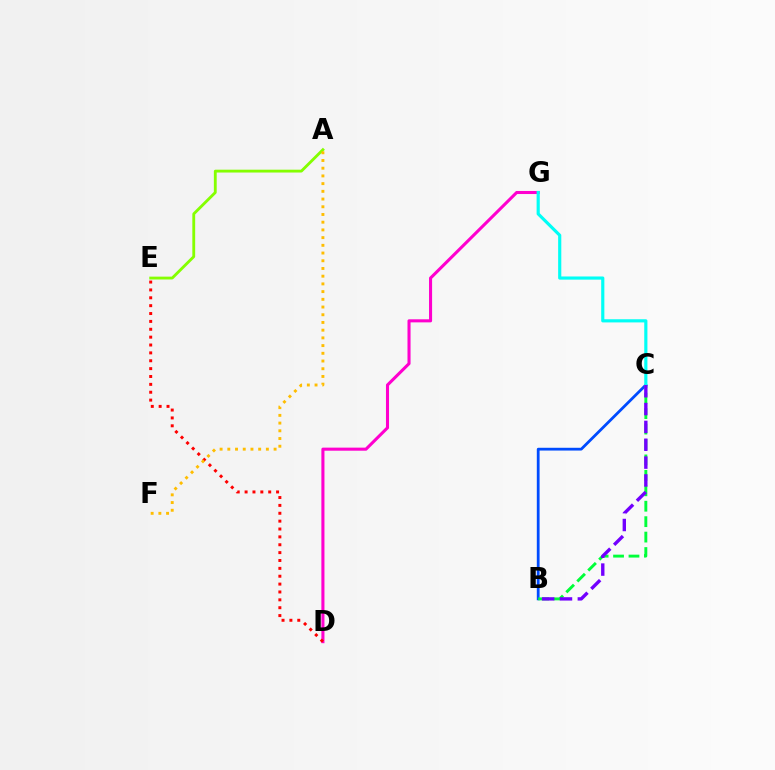{('B', 'C'): [{'color': '#004bff', 'line_style': 'solid', 'thickness': 2.0}, {'color': '#00ff39', 'line_style': 'dashed', 'thickness': 2.1}, {'color': '#7200ff', 'line_style': 'dashed', 'thickness': 2.42}], ('D', 'G'): [{'color': '#ff00cf', 'line_style': 'solid', 'thickness': 2.21}], ('A', 'E'): [{'color': '#84ff00', 'line_style': 'solid', 'thickness': 2.04}], ('D', 'E'): [{'color': '#ff0000', 'line_style': 'dotted', 'thickness': 2.14}], ('A', 'F'): [{'color': '#ffbd00', 'line_style': 'dotted', 'thickness': 2.1}], ('C', 'G'): [{'color': '#00fff6', 'line_style': 'solid', 'thickness': 2.27}]}